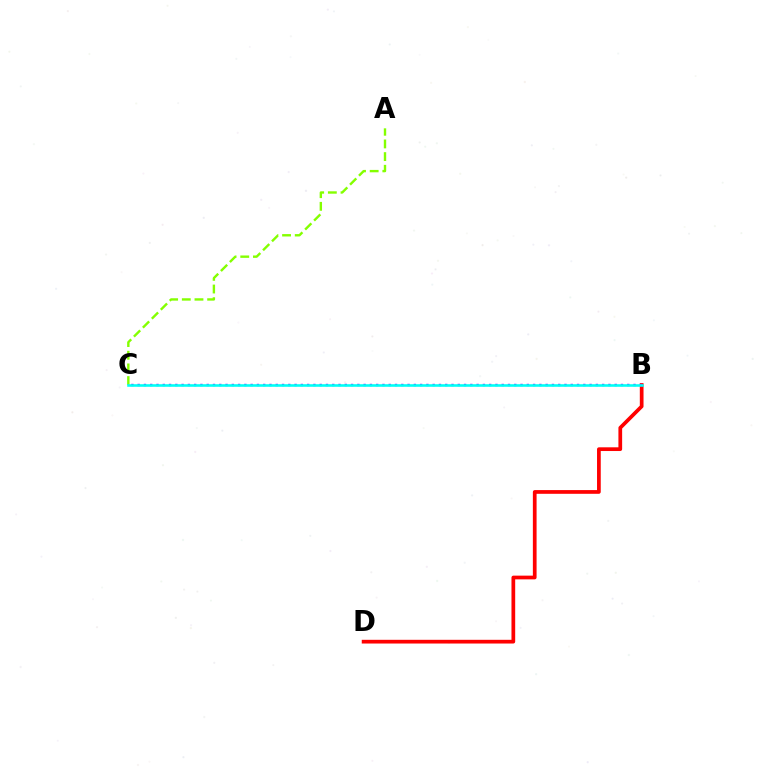{('A', 'C'): [{'color': '#84ff00', 'line_style': 'dashed', 'thickness': 1.72}], ('B', 'D'): [{'color': '#ff0000', 'line_style': 'solid', 'thickness': 2.68}], ('B', 'C'): [{'color': '#7200ff', 'line_style': 'dotted', 'thickness': 1.71}, {'color': '#00fff6', 'line_style': 'solid', 'thickness': 1.86}]}